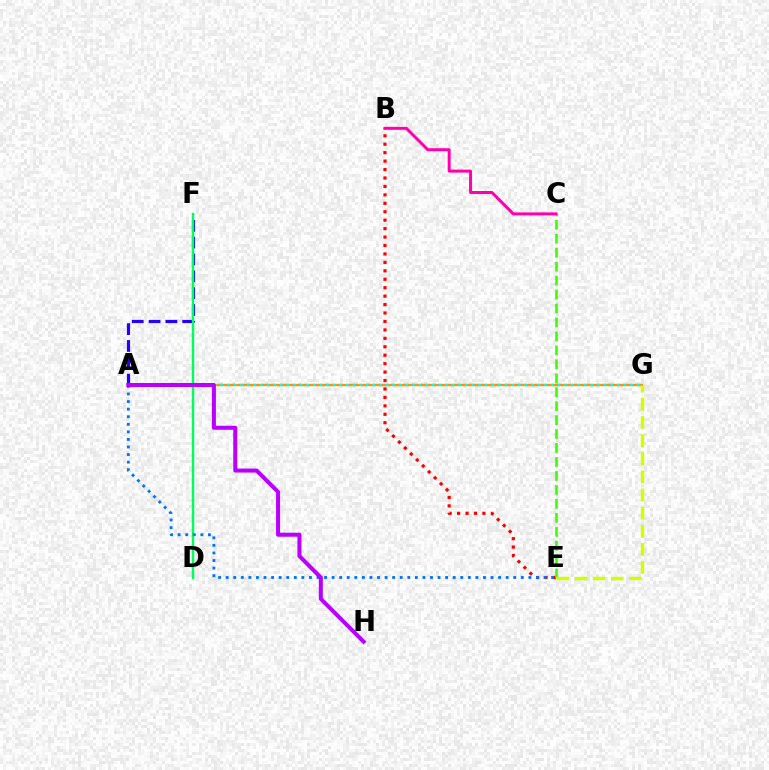{('B', 'E'): [{'color': '#ff0000', 'line_style': 'dotted', 'thickness': 2.29}], ('A', 'G'): [{'color': '#ff9400', 'line_style': 'solid', 'thickness': 1.67}, {'color': '#00fff6', 'line_style': 'dotted', 'thickness': 1.8}], ('A', 'F'): [{'color': '#2500ff', 'line_style': 'dashed', 'thickness': 2.29}], ('C', 'E'): [{'color': '#3dff00', 'line_style': 'dashed', 'thickness': 1.9}], ('B', 'C'): [{'color': '#ff00ac', 'line_style': 'solid', 'thickness': 2.15}], ('E', 'G'): [{'color': '#d1ff00', 'line_style': 'dashed', 'thickness': 2.46}], ('D', 'F'): [{'color': '#00ff5c', 'line_style': 'solid', 'thickness': 1.74}], ('A', 'E'): [{'color': '#0074ff', 'line_style': 'dotted', 'thickness': 2.06}], ('A', 'H'): [{'color': '#b900ff', 'line_style': 'solid', 'thickness': 2.9}]}